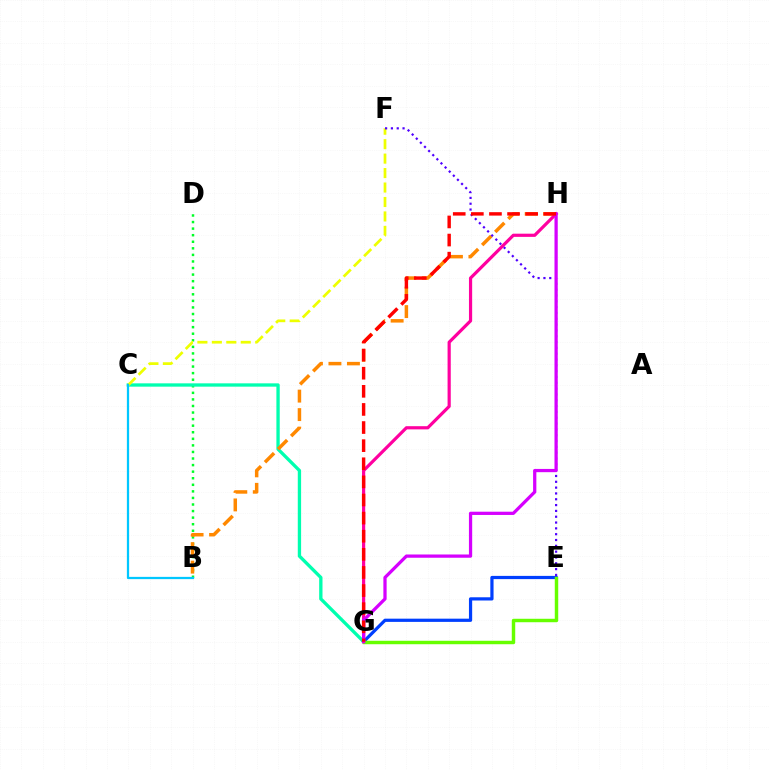{('E', 'G'): [{'color': '#003fff', 'line_style': 'solid', 'thickness': 2.32}, {'color': '#66ff00', 'line_style': 'solid', 'thickness': 2.48}], ('B', 'D'): [{'color': '#00ff27', 'line_style': 'dotted', 'thickness': 1.78}], ('C', 'G'): [{'color': '#00ffaf', 'line_style': 'solid', 'thickness': 2.39}], ('B', 'H'): [{'color': '#ff8800', 'line_style': 'dashed', 'thickness': 2.51}], ('C', 'F'): [{'color': '#eeff00', 'line_style': 'dashed', 'thickness': 1.96}], ('E', 'F'): [{'color': '#4f00ff', 'line_style': 'dotted', 'thickness': 1.58}], ('G', 'H'): [{'color': '#ff00a0', 'line_style': 'solid', 'thickness': 2.3}, {'color': '#d600ff', 'line_style': 'solid', 'thickness': 2.34}, {'color': '#ff0000', 'line_style': 'dashed', 'thickness': 2.46}], ('B', 'C'): [{'color': '#00c7ff', 'line_style': 'solid', 'thickness': 1.62}]}